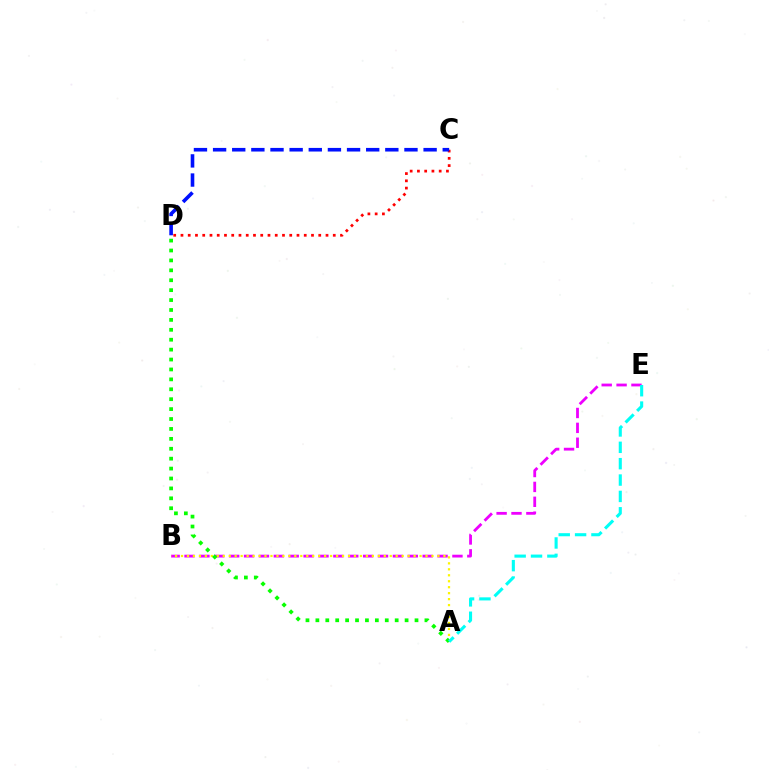{('B', 'E'): [{'color': '#ee00ff', 'line_style': 'dashed', 'thickness': 2.02}], ('C', 'D'): [{'color': '#ff0000', 'line_style': 'dotted', 'thickness': 1.97}, {'color': '#0010ff', 'line_style': 'dashed', 'thickness': 2.6}], ('A', 'B'): [{'color': '#fcf500', 'line_style': 'dotted', 'thickness': 1.62}], ('A', 'D'): [{'color': '#08ff00', 'line_style': 'dotted', 'thickness': 2.69}], ('A', 'E'): [{'color': '#00fff6', 'line_style': 'dashed', 'thickness': 2.22}]}